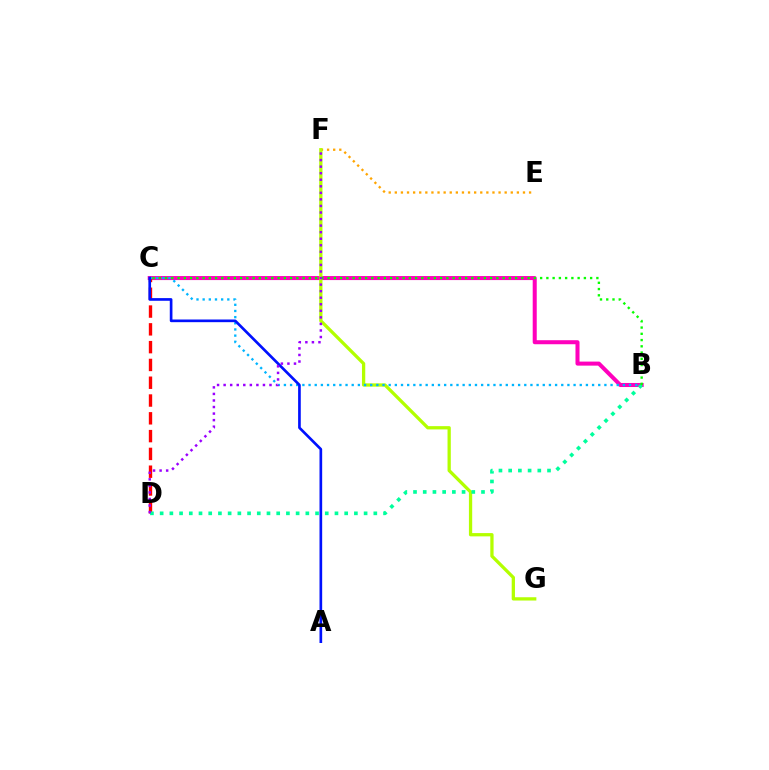{('B', 'C'): [{'color': '#ff00bd', 'line_style': 'solid', 'thickness': 2.91}, {'color': '#00b5ff', 'line_style': 'dotted', 'thickness': 1.67}, {'color': '#08ff00', 'line_style': 'dotted', 'thickness': 1.7}], ('E', 'F'): [{'color': '#ffa500', 'line_style': 'dotted', 'thickness': 1.66}], ('F', 'G'): [{'color': '#b3ff00', 'line_style': 'solid', 'thickness': 2.36}], ('C', 'D'): [{'color': '#ff0000', 'line_style': 'dashed', 'thickness': 2.42}], ('A', 'C'): [{'color': '#0010ff', 'line_style': 'solid', 'thickness': 1.92}], ('B', 'D'): [{'color': '#00ff9d', 'line_style': 'dotted', 'thickness': 2.64}], ('D', 'F'): [{'color': '#9b00ff', 'line_style': 'dotted', 'thickness': 1.78}]}